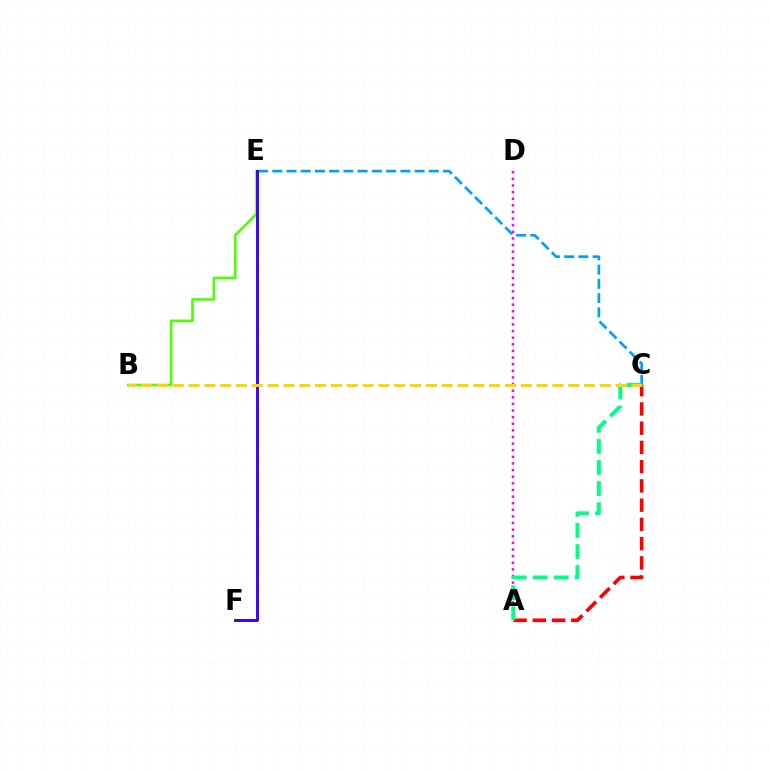{('A', 'C'): [{'color': '#ff0000', 'line_style': 'dashed', 'thickness': 2.61}, {'color': '#00ff86', 'line_style': 'dashed', 'thickness': 2.86}], ('C', 'E'): [{'color': '#009eff', 'line_style': 'dashed', 'thickness': 1.93}], ('A', 'D'): [{'color': '#ff00ed', 'line_style': 'dotted', 'thickness': 1.8}], ('B', 'E'): [{'color': '#4fff00', 'line_style': 'solid', 'thickness': 1.88}], ('E', 'F'): [{'color': '#3700ff', 'line_style': 'solid', 'thickness': 2.09}], ('B', 'C'): [{'color': '#ffd500', 'line_style': 'dashed', 'thickness': 2.15}]}